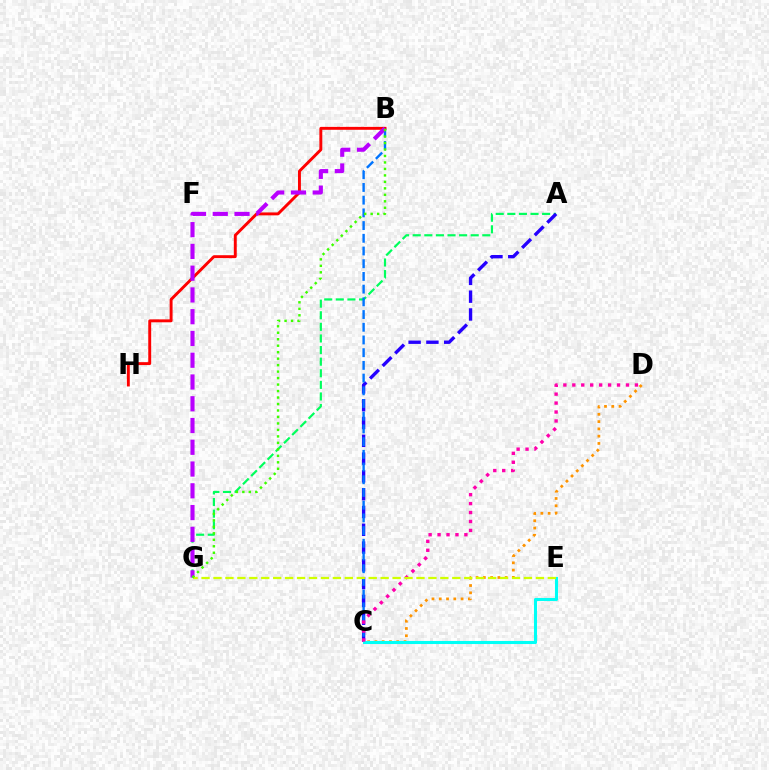{('C', 'D'): [{'color': '#ff9400', 'line_style': 'dotted', 'thickness': 1.98}, {'color': '#ff00ac', 'line_style': 'dotted', 'thickness': 2.43}], ('A', 'G'): [{'color': '#00ff5c', 'line_style': 'dashed', 'thickness': 1.58}], ('A', 'C'): [{'color': '#2500ff', 'line_style': 'dashed', 'thickness': 2.42}], ('B', 'C'): [{'color': '#0074ff', 'line_style': 'dashed', 'thickness': 1.73}], ('B', 'H'): [{'color': '#ff0000', 'line_style': 'solid', 'thickness': 2.1}], ('C', 'E'): [{'color': '#00fff6', 'line_style': 'solid', 'thickness': 2.21}], ('B', 'G'): [{'color': '#b900ff', 'line_style': 'dashed', 'thickness': 2.96}, {'color': '#3dff00', 'line_style': 'dotted', 'thickness': 1.76}], ('E', 'G'): [{'color': '#d1ff00', 'line_style': 'dashed', 'thickness': 1.62}]}